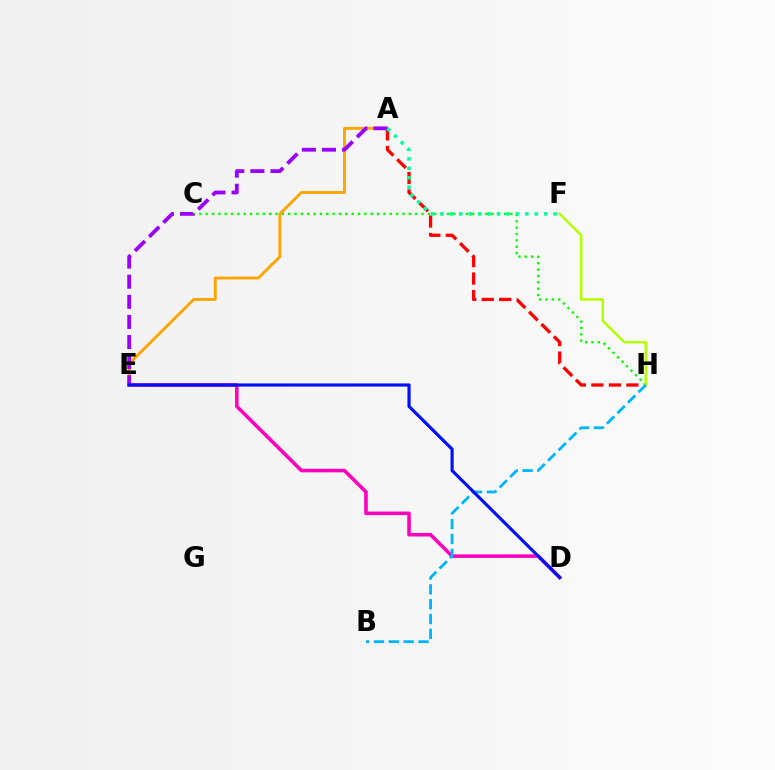{('A', 'H'): [{'color': '#ff0000', 'line_style': 'dashed', 'thickness': 2.38}], ('C', 'H'): [{'color': '#08ff00', 'line_style': 'dotted', 'thickness': 1.72}], ('D', 'E'): [{'color': '#ff00bd', 'line_style': 'solid', 'thickness': 2.56}, {'color': '#0010ff', 'line_style': 'solid', 'thickness': 2.27}], ('A', 'E'): [{'color': '#ffa500', 'line_style': 'solid', 'thickness': 2.07}, {'color': '#9b00ff', 'line_style': 'dashed', 'thickness': 2.73}], ('F', 'H'): [{'color': '#b3ff00', 'line_style': 'solid', 'thickness': 1.79}], ('B', 'H'): [{'color': '#00b5ff', 'line_style': 'dashed', 'thickness': 2.02}], ('A', 'F'): [{'color': '#00ff9d', 'line_style': 'dotted', 'thickness': 2.56}]}